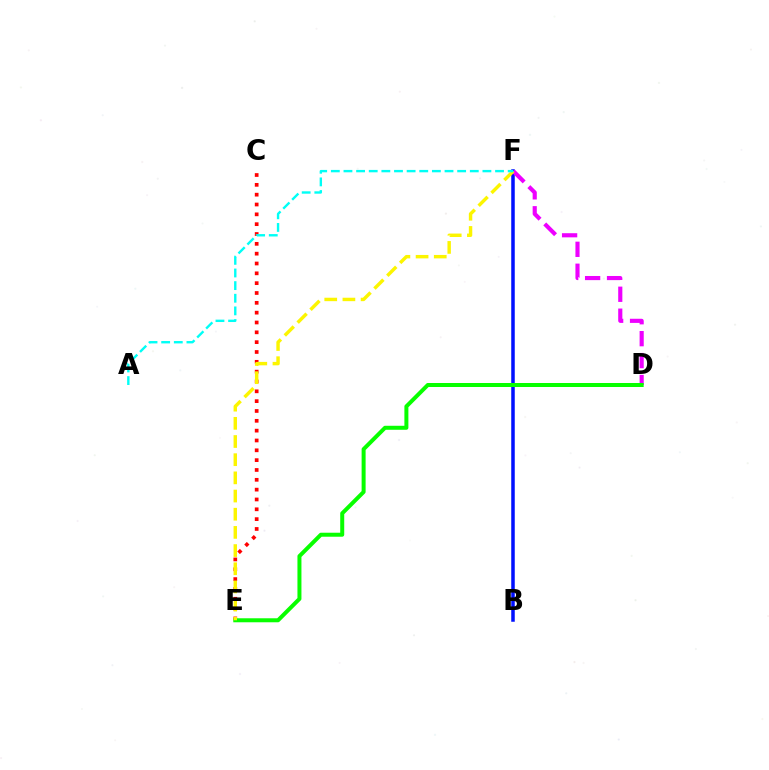{('B', 'F'): [{'color': '#0010ff', 'line_style': 'solid', 'thickness': 2.53}], ('D', 'F'): [{'color': '#ee00ff', 'line_style': 'dashed', 'thickness': 2.98}], ('C', 'E'): [{'color': '#ff0000', 'line_style': 'dotted', 'thickness': 2.67}], ('D', 'E'): [{'color': '#08ff00', 'line_style': 'solid', 'thickness': 2.88}], ('E', 'F'): [{'color': '#fcf500', 'line_style': 'dashed', 'thickness': 2.47}], ('A', 'F'): [{'color': '#00fff6', 'line_style': 'dashed', 'thickness': 1.72}]}